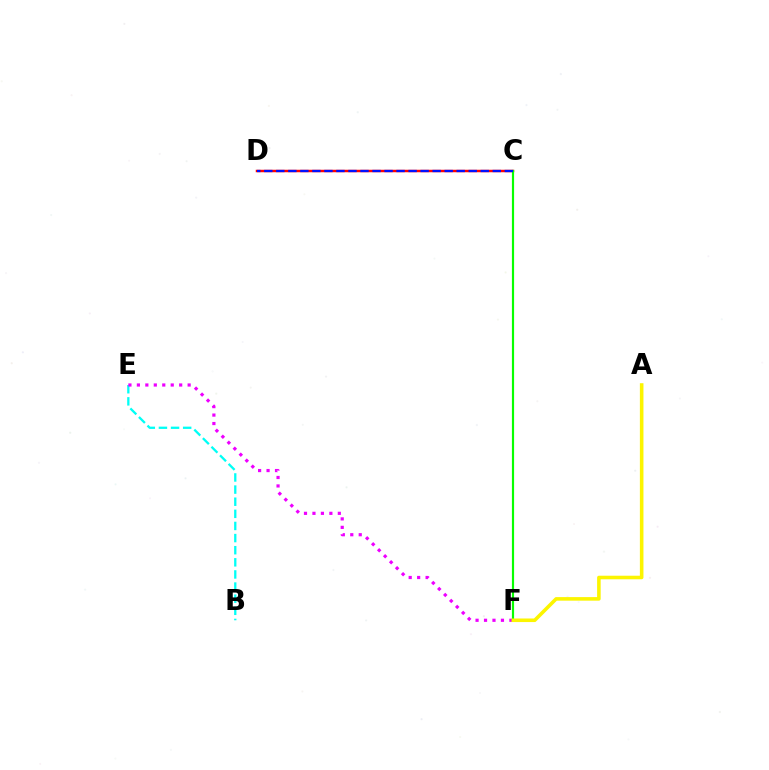{('C', 'D'): [{'color': '#ff0000', 'line_style': 'solid', 'thickness': 1.8}, {'color': '#0010ff', 'line_style': 'dashed', 'thickness': 1.63}], ('B', 'E'): [{'color': '#00fff6', 'line_style': 'dashed', 'thickness': 1.65}], ('E', 'F'): [{'color': '#ee00ff', 'line_style': 'dotted', 'thickness': 2.3}], ('C', 'F'): [{'color': '#08ff00', 'line_style': 'solid', 'thickness': 1.57}], ('A', 'F'): [{'color': '#fcf500', 'line_style': 'solid', 'thickness': 2.57}]}